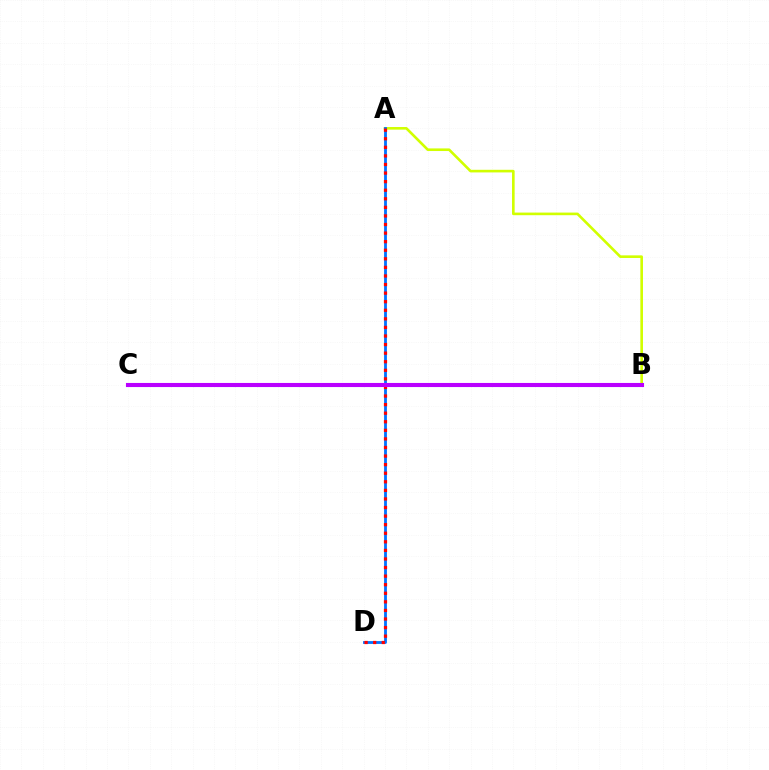{('B', 'C'): [{'color': '#00ff5c', 'line_style': 'dotted', 'thickness': 2.18}, {'color': '#b900ff', 'line_style': 'solid', 'thickness': 2.95}], ('A', 'B'): [{'color': '#d1ff00', 'line_style': 'solid', 'thickness': 1.89}], ('A', 'D'): [{'color': '#0074ff', 'line_style': 'solid', 'thickness': 2.03}, {'color': '#ff0000', 'line_style': 'dotted', 'thickness': 2.33}]}